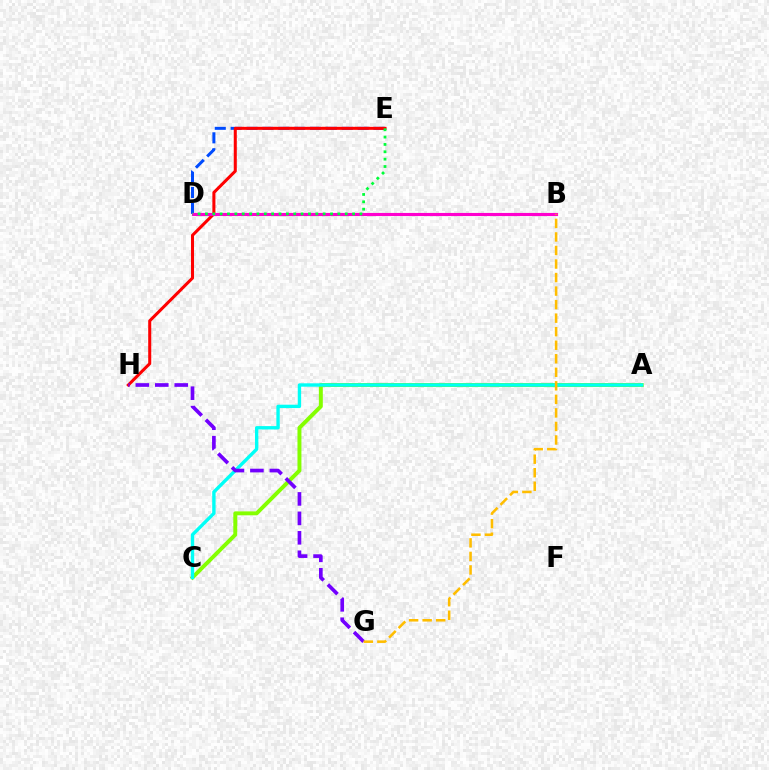{('A', 'C'): [{'color': '#84ff00', 'line_style': 'solid', 'thickness': 2.84}, {'color': '#00fff6', 'line_style': 'solid', 'thickness': 2.43}], ('D', 'E'): [{'color': '#004bff', 'line_style': 'dashed', 'thickness': 2.16}, {'color': '#00ff39', 'line_style': 'dotted', 'thickness': 2.0}], ('E', 'H'): [{'color': '#ff0000', 'line_style': 'solid', 'thickness': 2.19}], ('G', 'H'): [{'color': '#7200ff', 'line_style': 'dashed', 'thickness': 2.64}], ('B', 'D'): [{'color': '#ff00cf', 'line_style': 'solid', 'thickness': 2.24}], ('B', 'G'): [{'color': '#ffbd00', 'line_style': 'dashed', 'thickness': 1.84}]}